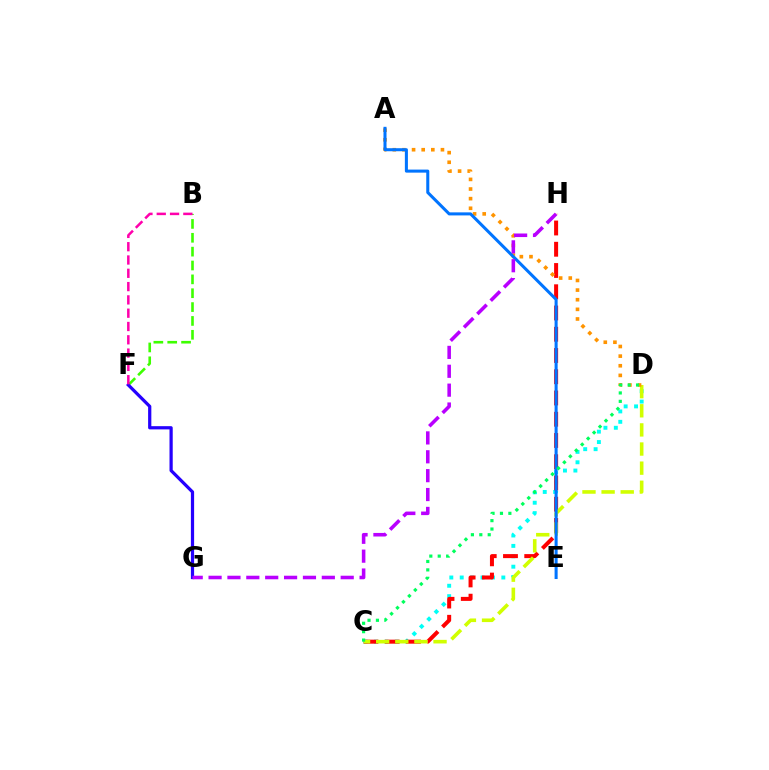{('C', 'D'): [{'color': '#00fff6', 'line_style': 'dotted', 'thickness': 2.83}, {'color': '#d1ff00', 'line_style': 'dashed', 'thickness': 2.6}, {'color': '#00ff5c', 'line_style': 'dotted', 'thickness': 2.28}], ('C', 'H'): [{'color': '#ff0000', 'line_style': 'dashed', 'thickness': 2.89}], ('A', 'D'): [{'color': '#ff9400', 'line_style': 'dotted', 'thickness': 2.62}], ('A', 'E'): [{'color': '#0074ff', 'line_style': 'solid', 'thickness': 2.19}], ('B', 'F'): [{'color': '#3dff00', 'line_style': 'dashed', 'thickness': 1.88}, {'color': '#ff00ac', 'line_style': 'dashed', 'thickness': 1.81}], ('F', 'G'): [{'color': '#2500ff', 'line_style': 'solid', 'thickness': 2.32}], ('G', 'H'): [{'color': '#b900ff', 'line_style': 'dashed', 'thickness': 2.56}]}